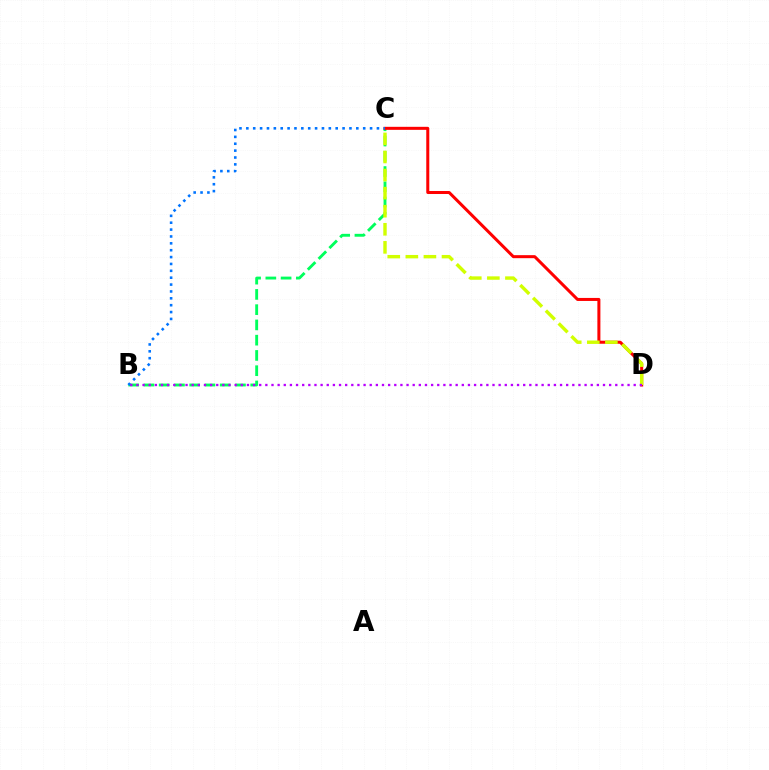{('B', 'C'): [{'color': '#00ff5c', 'line_style': 'dashed', 'thickness': 2.07}, {'color': '#0074ff', 'line_style': 'dotted', 'thickness': 1.87}], ('C', 'D'): [{'color': '#ff0000', 'line_style': 'solid', 'thickness': 2.18}, {'color': '#d1ff00', 'line_style': 'dashed', 'thickness': 2.46}], ('B', 'D'): [{'color': '#b900ff', 'line_style': 'dotted', 'thickness': 1.67}]}